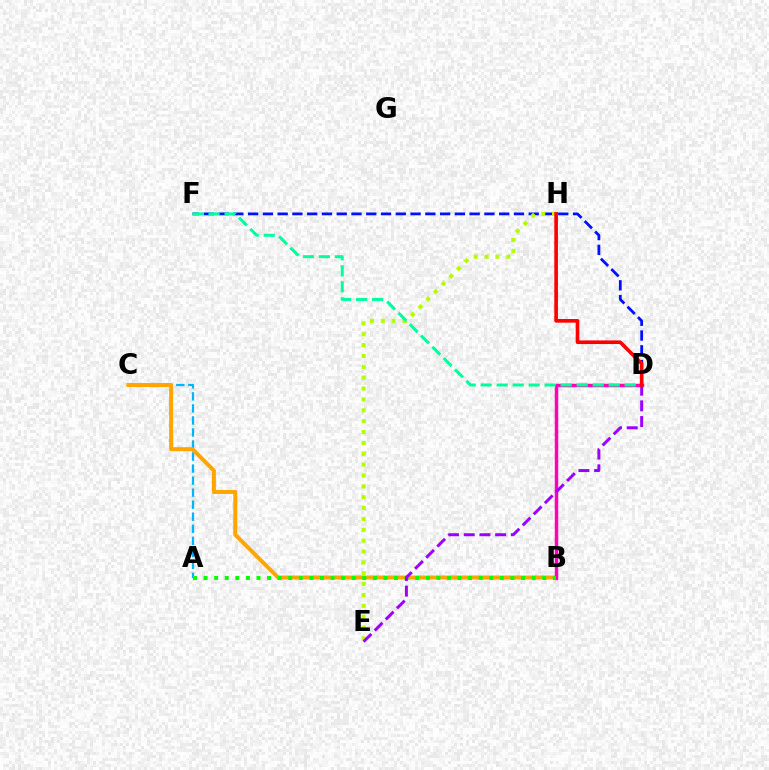{('D', 'F'): [{'color': '#0010ff', 'line_style': 'dashed', 'thickness': 2.01}, {'color': '#00ff9d', 'line_style': 'dashed', 'thickness': 2.17}], ('A', 'C'): [{'color': '#00b5ff', 'line_style': 'dashed', 'thickness': 1.63}], ('B', 'C'): [{'color': '#ffa500', 'line_style': 'solid', 'thickness': 2.87}], ('E', 'H'): [{'color': '#b3ff00', 'line_style': 'dotted', 'thickness': 2.95}], ('B', 'D'): [{'color': '#ff00bd', 'line_style': 'solid', 'thickness': 2.49}], ('A', 'B'): [{'color': '#08ff00', 'line_style': 'dotted', 'thickness': 2.87}], ('D', 'E'): [{'color': '#9b00ff', 'line_style': 'dashed', 'thickness': 2.13}], ('D', 'H'): [{'color': '#ff0000', 'line_style': 'solid', 'thickness': 2.61}]}